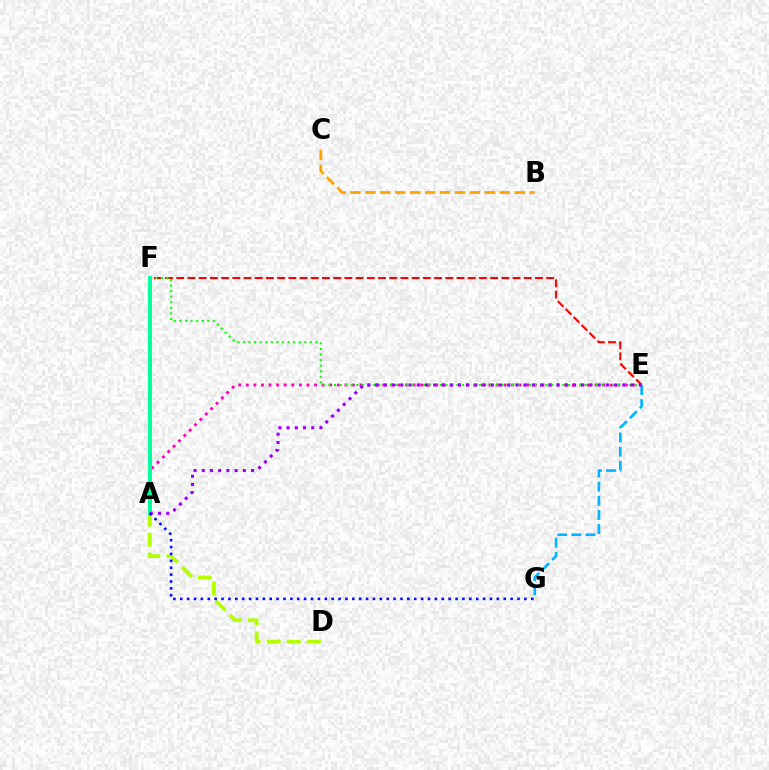{('E', 'F'): [{'color': '#ff0000', 'line_style': 'dashed', 'thickness': 1.52}, {'color': '#08ff00', 'line_style': 'dotted', 'thickness': 1.51}], ('A', 'D'): [{'color': '#b3ff00', 'line_style': 'dashed', 'thickness': 2.73}], ('E', 'G'): [{'color': '#00b5ff', 'line_style': 'dashed', 'thickness': 1.92}], ('A', 'E'): [{'color': '#ff00bd', 'line_style': 'dotted', 'thickness': 2.06}, {'color': '#9b00ff', 'line_style': 'dotted', 'thickness': 2.23}], ('A', 'F'): [{'color': '#00ff9d', 'line_style': 'solid', 'thickness': 2.84}], ('B', 'C'): [{'color': '#ffa500', 'line_style': 'dashed', 'thickness': 2.03}], ('A', 'G'): [{'color': '#0010ff', 'line_style': 'dotted', 'thickness': 1.87}]}